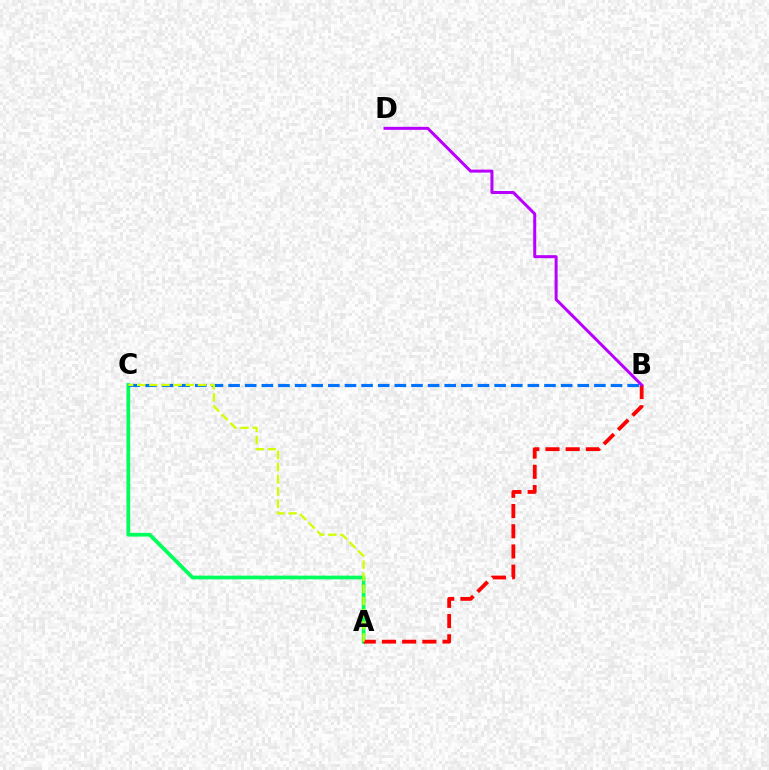{('A', 'C'): [{'color': '#00ff5c', 'line_style': 'solid', 'thickness': 2.68}, {'color': '#d1ff00', 'line_style': 'dashed', 'thickness': 1.65}], ('B', 'C'): [{'color': '#0074ff', 'line_style': 'dashed', 'thickness': 2.26}], ('A', 'B'): [{'color': '#ff0000', 'line_style': 'dashed', 'thickness': 2.74}], ('B', 'D'): [{'color': '#b900ff', 'line_style': 'solid', 'thickness': 2.16}]}